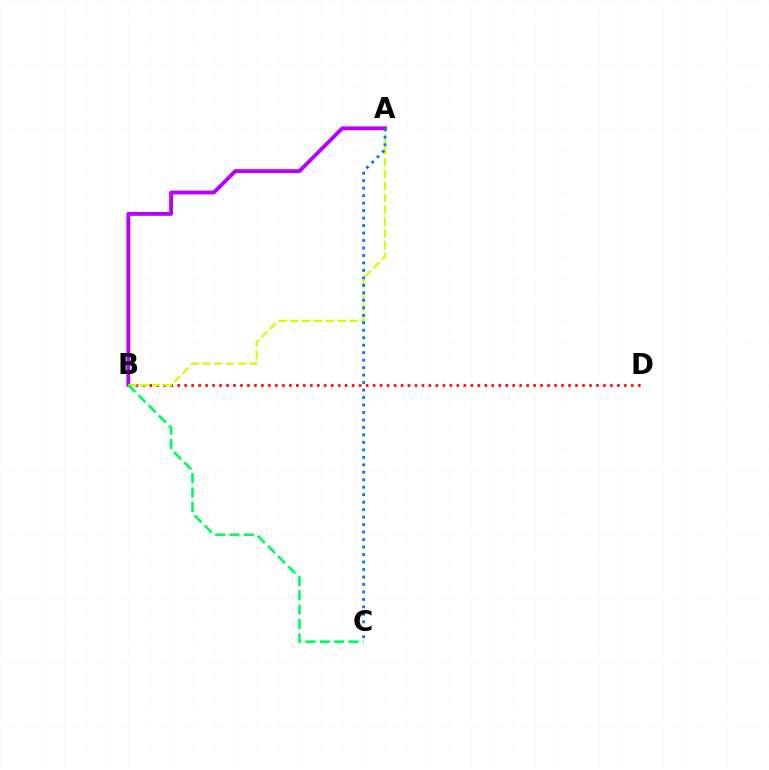{('B', 'D'): [{'color': '#ff0000', 'line_style': 'dotted', 'thickness': 1.9}], ('A', 'B'): [{'color': '#b900ff', 'line_style': 'solid', 'thickness': 2.78}, {'color': '#d1ff00', 'line_style': 'dashed', 'thickness': 1.61}], ('A', 'C'): [{'color': '#0074ff', 'line_style': 'dotted', 'thickness': 2.03}], ('B', 'C'): [{'color': '#00ff5c', 'line_style': 'dashed', 'thickness': 1.95}]}